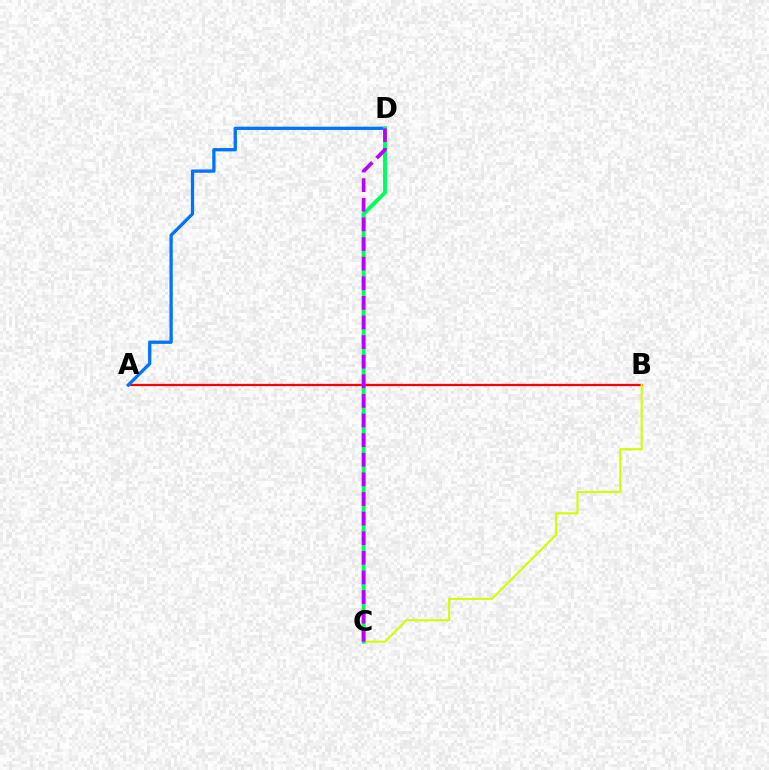{('A', 'B'): [{'color': '#ff0000', 'line_style': 'solid', 'thickness': 1.62}], ('A', 'D'): [{'color': '#0074ff', 'line_style': 'solid', 'thickness': 2.36}], ('B', 'C'): [{'color': '#d1ff00', 'line_style': 'solid', 'thickness': 1.5}], ('C', 'D'): [{'color': '#00ff5c', 'line_style': 'solid', 'thickness': 2.79}, {'color': '#b900ff', 'line_style': 'dashed', 'thickness': 2.66}]}